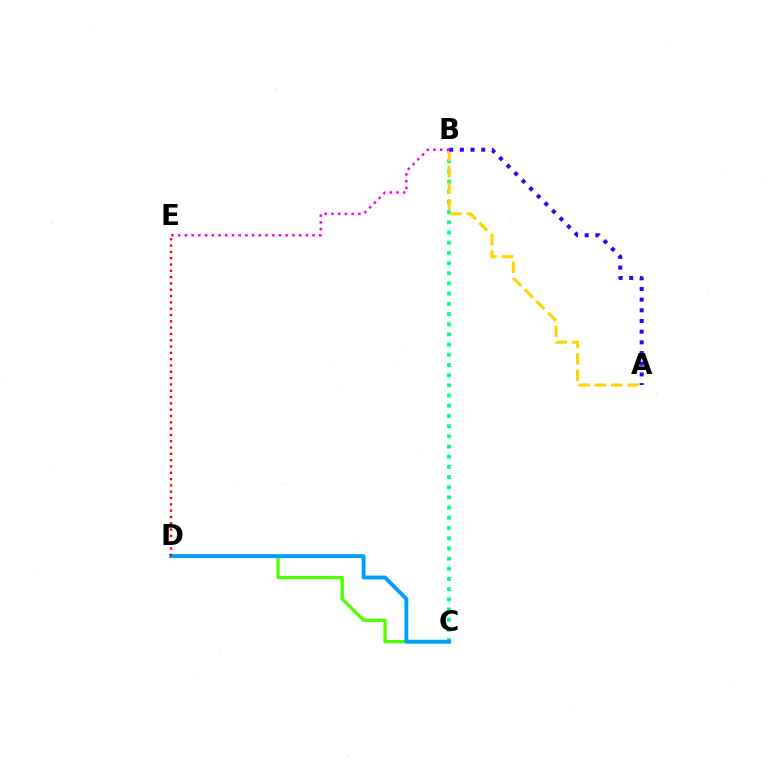{('B', 'C'): [{'color': '#00ff86', 'line_style': 'dotted', 'thickness': 2.77}], ('A', 'B'): [{'color': '#ffd500', 'line_style': 'dashed', 'thickness': 2.22}, {'color': '#3700ff', 'line_style': 'dotted', 'thickness': 2.9}], ('C', 'D'): [{'color': '#4fff00', 'line_style': 'solid', 'thickness': 2.38}, {'color': '#009eff', 'line_style': 'solid', 'thickness': 2.77}], ('B', 'E'): [{'color': '#ff00ed', 'line_style': 'dotted', 'thickness': 1.83}], ('D', 'E'): [{'color': '#ff0000', 'line_style': 'dotted', 'thickness': 1.71}]}